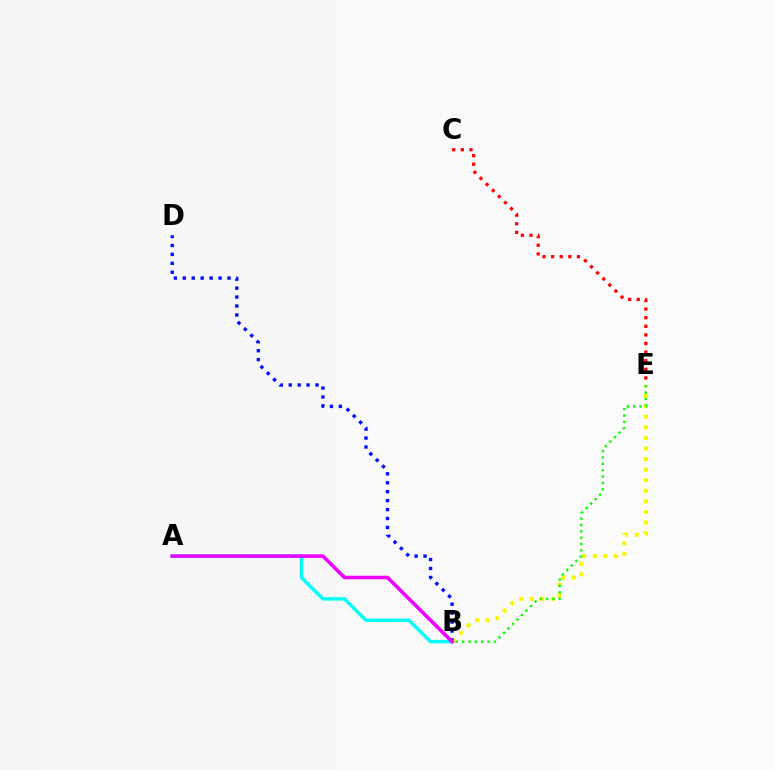{('B', 'E'): [{'color': '#fcf500', 'line_style': 'dotted', 'thickness': 2.88}, {'color': '#08ff00', 'line_style': 'dotted', 'thickness': 1.73}], ('B', 'D'): [{'color': '#0010ff', 'line_style': 'dotted', 'thickness': 2.43}], ('A', 'B'): [{'color': '#00fff6', 'line_style': 'solid', 'thickness': 2.47}, {'color': '#ee00ff', 'line_style': 'solid', 'thickness': 2.56}], ('C', 'E'): [{'color': '#ff0000', 'line_style': 'dotted', 'thickness': 2.34}]}